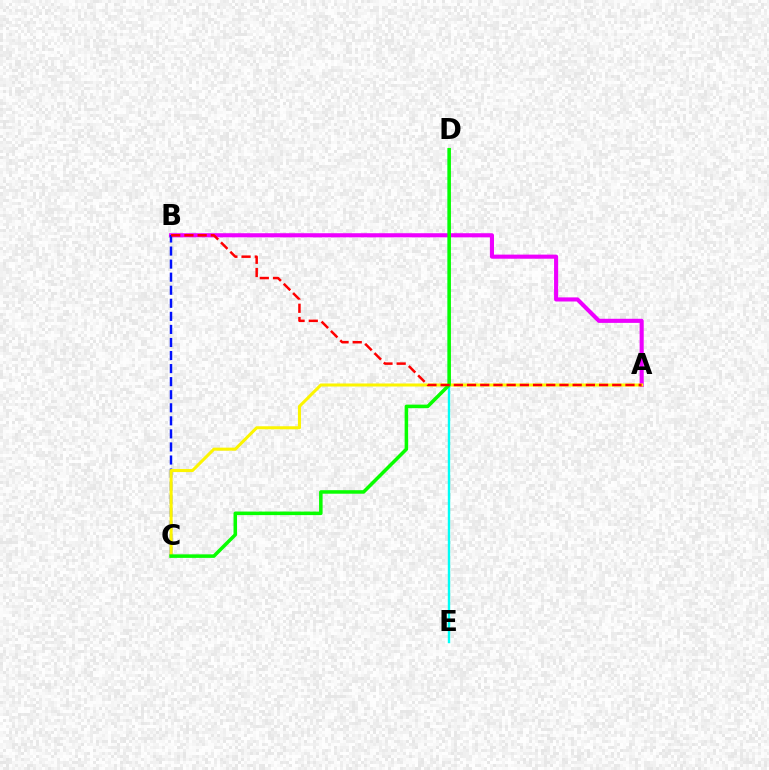{('D', 'E'): [{'color': '#00fff6', 'line_style': 'solid', 'thickness': 1.73}], ('A', 'B'): [{'color': '#ee00ff', 'line_style': 'solid', 'thickness': 2.95}, {'color': '#ff0000', 'line_style': 'dashed', 'thickness': 1.79}], ('B', 'C'): [{'color': '#0010ff', 'line_style': 'dashed', 'thickness': 1.77}], ('A', 'C'): [{'color': '#fcf500', 'line_style': 'solid', 'thickness': 2.19}], ('C', 'D'): [{'color': '#08ff00', 'line_style': 'solid', 'thickness': 2.54}]}